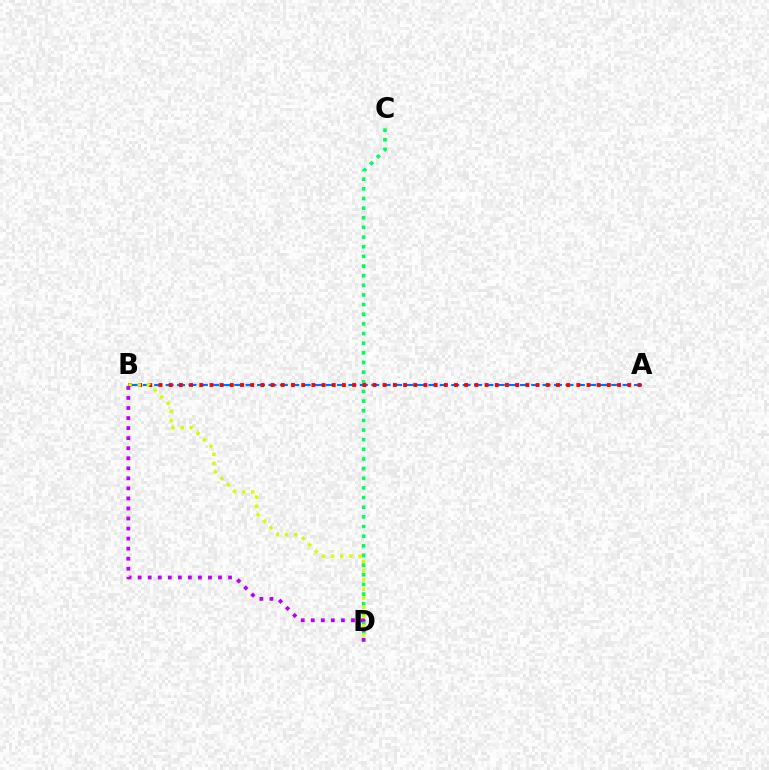{('A', 'B'): [{'color': '#0074ff', 'line_style': 'dashed', 'thickness': 1.55}, {'color': '#ff0000', 'line_style': 'dotted', 'thickness': 2.77}], ('C', 'D'): [{'color': '#00ff5c', 'line_style': 'dotted', 'thickness': 2.62}], ('B', 'D'): [{'color': '#d1ff00', 'line_style': 'dotted', 'thickness': 2.48}, {'color': '#b900ff', 'line_style': 'dotted', 'thickness': 2.73}]}